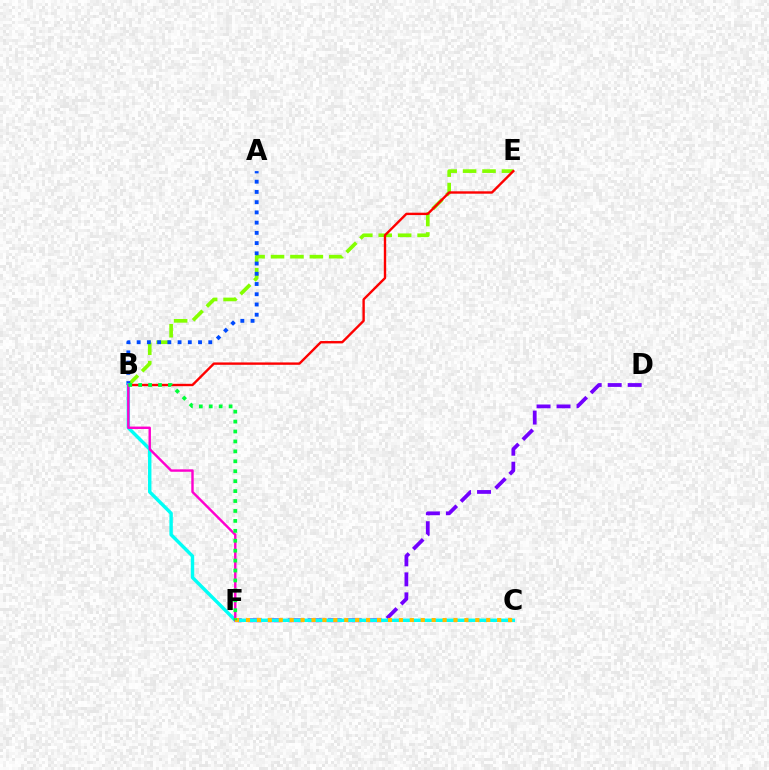{('D', 'F'): [{'color': '#7200ff', 'line_style': 'dashed', 'thickness': 2.72}], ('B', 'E'): [{'color': '#84ff00', 'line_style': 'dashed', 'thickness': 2.64}, {'color': '#ff0000', 'line_style': 'solid', 'thickness': 1.71}], ('A', 'B'): [{'color': '#004bff', 'line_style': 'dotted', 'thickness': 2.78}], ('B', 'C'): [{'color': '#00fff6', 'line_style': 'solid', 'thickness': 2.47}], ('B', 'F'): [{'color': '#ff00cf', 'line_style': 'solid', 'thickness': 1.74}, {'color': '#00ff39', 'line_style': 'dotted', 'thickness': 2.7}], ('C', 'F'): [{'color': '#ffbd00', 'line_style': 'dotted', 'thickness': 2.97}]}